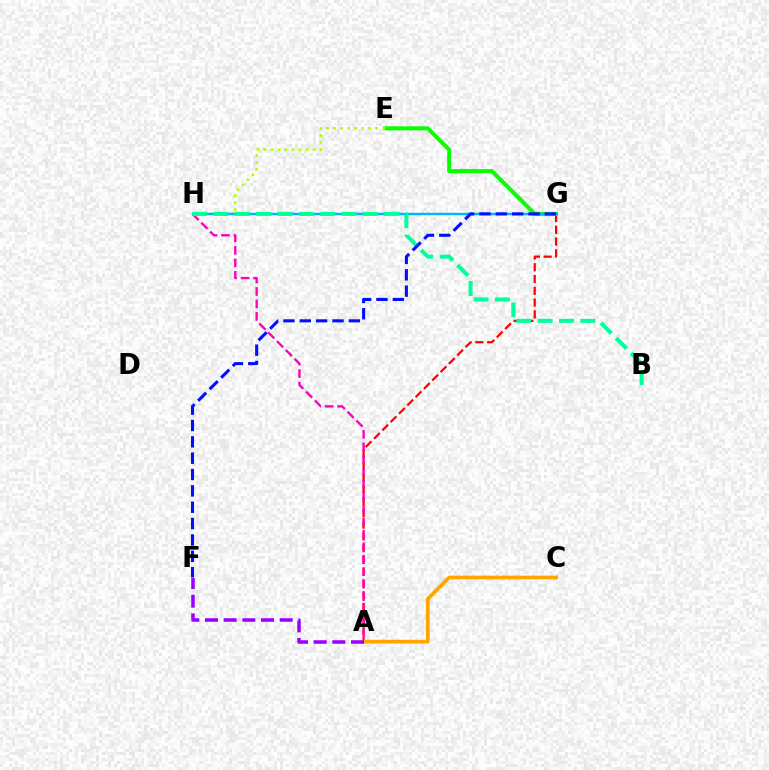{('A', 'G'): [{'color': '#ff0000', 'line_style': 'dashed', 'thickness': 1.6}], ('A', 'C'): [{'color': '#ffa500', 'line_style': 'solid', 'thickness': 2.67}], ('A', 'F'): [{'color': '#9b00ff', 'line_style': 'dashed', 'thickness': 2.54}], ('E', 'G'): [{'color': '#08ff00', 'line_style': 'solid', 'thickness': 2.89}], ('A', 'H'): [{'color': '#ff00bd', 'line_style': 'dashed', 'thickness': 1.7}], ('E', 'H'): [{'color': '#b3ff00', 'line_style': 'dotted', 'thickness': 1.9}], ('G', 'H'): [{'color': '#00b5ff', 'line_style': 'solid', 'thickness': 1.76}], ('B', 'H'): [{'color': '#00ff9d', 'line_style': 'dashed', 'thickness': 2.9}], ('F', 'G'): [{'color': '#0010ff', 'line_style': 'dashed', 'thickness': 2.22}]}